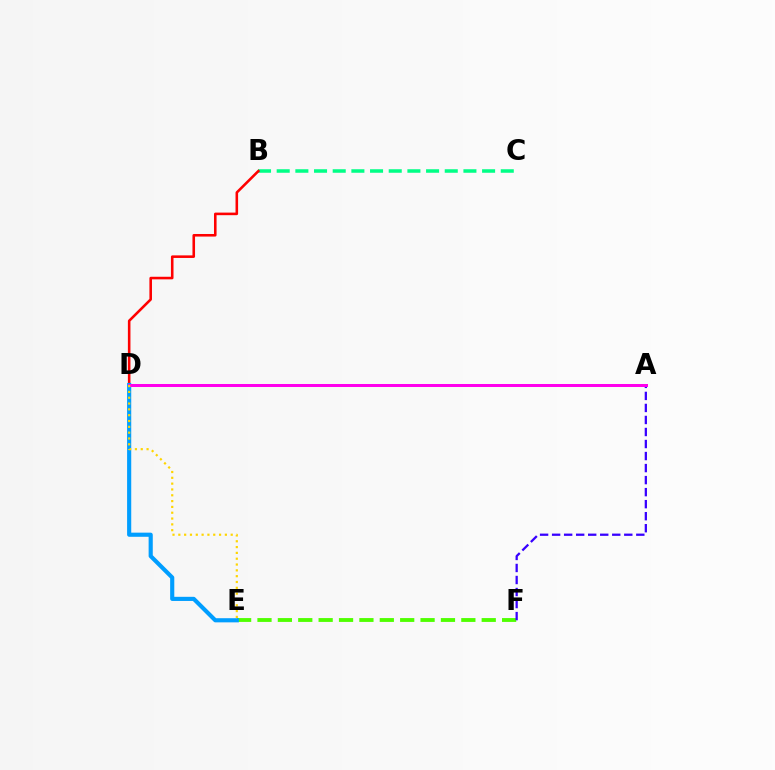{('B', 'C'): [{'color': '#00ff86', 'line_style': 'dashed', 'thickness': 2.54}], ('E', 'F'): [{'color': '#4fff00', 'line_style': 'dashed', 'thickness': 2.77}], ('B', 'D'): [{'color': '#ff0000', 'line_style': 'solid', 'thickness': 1.85}], ('D', 'E'): [{'color': '#009eff', 'line_style': 'solid', 'thickness': 2.98}, {'color': '#ffd500', 'line_style': 'dotted', 'thickness': 1.58}], ('A', 'F'): [{'color': '#3700ff', 'line_style': 'dashed', 'thickness': 1.63}], ('A', 'D'): [{'color': '#ff00ed', 'line_style': 'solid', 'thickness': 2.16}]}